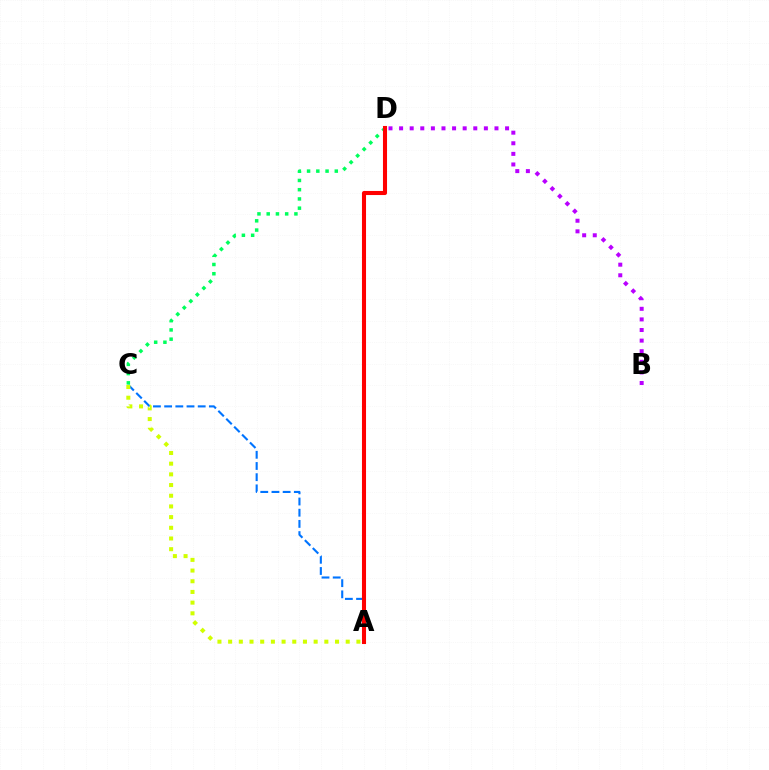{('A', 'C'): [{'color': '#0074ff', 'line_style': 'dashed', 'thickness': 1.52}, {'color': '#d1ff00', 'line_style': 'dotted', 'thickness': 2.9}], ('C', 'D'): [{'color': '#00ff5c', 'line_style': 'dotted', 'thickness': 2.51}], ('A', 'D'): [{'color': '#ff0000', 'line_style': 'solid', 'thickness': 2.93}], ('B', 'D'): [{'color': '#b900ff', 'line_style': 'dotted', 'thickness': 2.88}]}